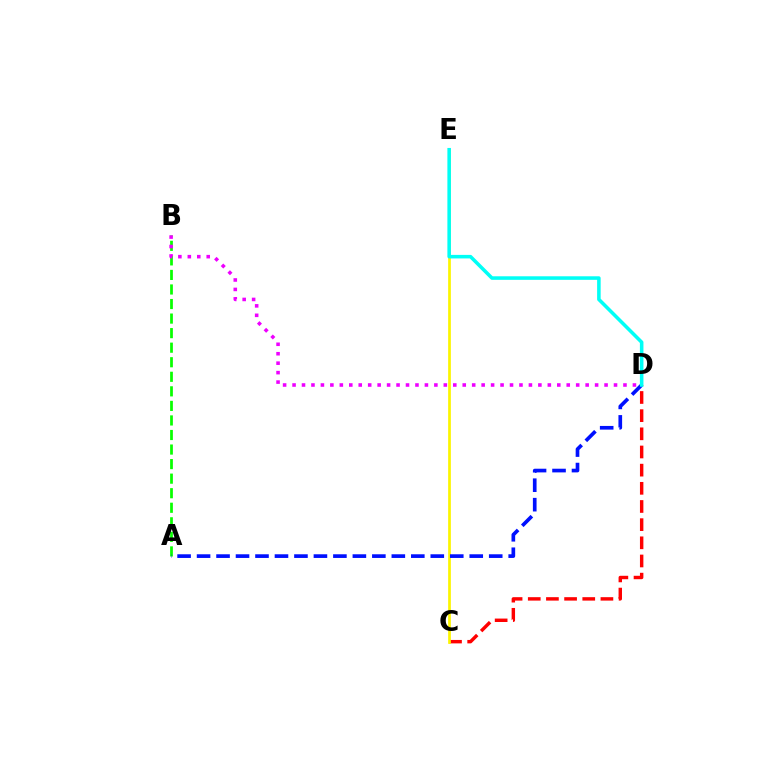{('C', 'D'): [{'color': '#ff0000', 'line_style': 'dashed', 'thickness': 2.47}], ('C', 'E'): [{'color': '#fcf500', 'line_style': 'solid', 'thickness': 1.96}], ('A', 'B'): [{'color': '#08ff00', 'line_style': 'dashed', 'thickness': 1.98}], ('B', 'D'): [{'color': '#ee00ff', 'line_style': 'dotted', 'thickness': 2.57}], ('A', 'D'): [{'color': '#0010ff', 'line_style': 'dashed', 'thickness': 2.65}], ('D', 'E'): [{'color': '#00fff6', 'line_style': 'solid', 'thickness': 2.56}]}